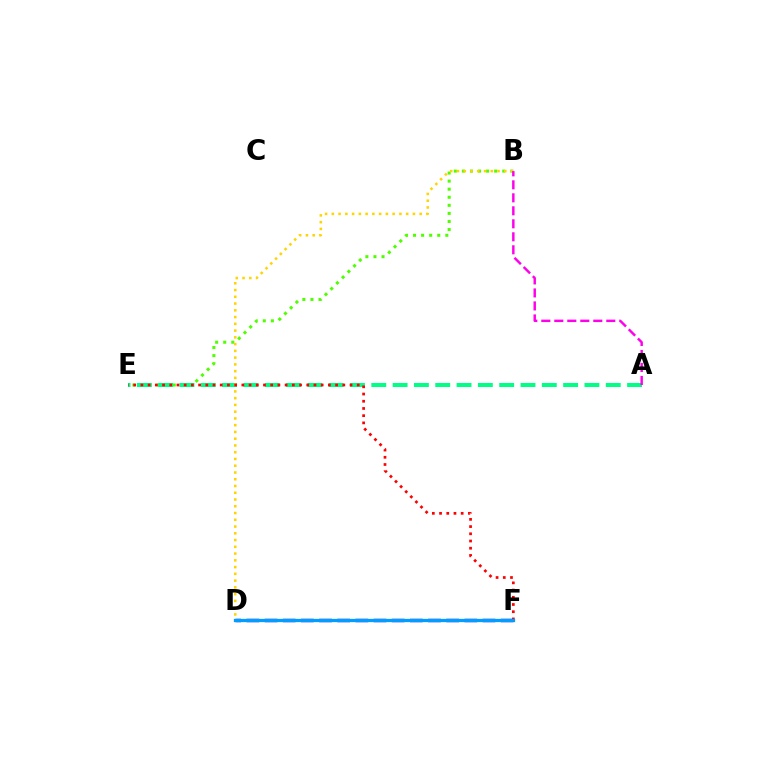{('B', 'E'): [{'color': '#4fff00', 'line_style': 'dotted', 'thickness': 2.19}], ('A', 'E'): [{'color': '#00ff86', 'line_style': 'dashed', 'thickness': 2.9}], ('B', 'D'): [{'color': '#ffd500', 'line_style': 'dotted', 'thickness': 1.84}], ('D', 'F'): [{'color': '#3700ff', 'line_style': 'dashed', 'thickness': 2.47}, {'color': '#009eff', 'line_style': 'solid', 'thickness': 2.36}], ('E', 'F'): [{'color': '#ff0000', 'line_style': 'dotted', 'thickness': 1.96}], ('A', 'B'): [{'color': '#ff00ed', 'line_style': 'dashed', 'thickness': 1.77}]}